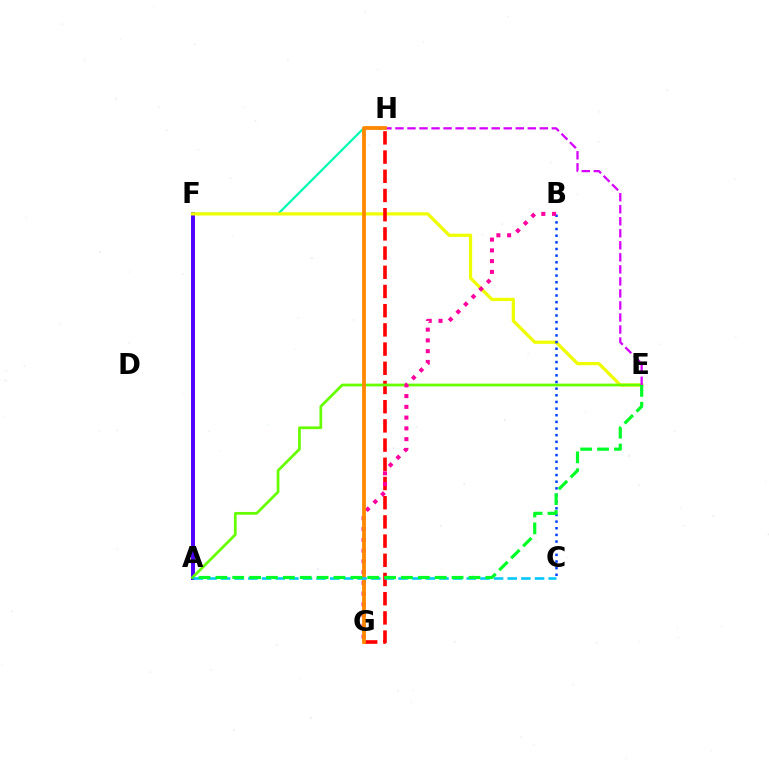{('F', 'H'): [{'color': '#00ffaf', 'line_style': 'solid', 'thickness': 1.59}], ('A', 'F'): [{'color': '#4f00ff', 'line_style': 'solid', 'thickness': 2.85}], ('E', 'F'): [{'color': '#eeff00', 'line_style': 'solid', 'thickness': 2.32}], ('G', 'H'): [{'color': '#ff0000', 'line_style': 'dashed', 'thickness': 2.61}, {'color': '#ff8800', 'line_style': 'solid', 'thickness': 2.72}], ('A', 'E'): [{'color': '#66ff00', 'line_style': 'solid', 'thickness': 1.97}, {'color': '#00ff27', 'line_style': 'dashed', 'thickness': 2.29}], ('B', 'C'): [{'color': '#003fff', 'line_style': 'dotted', 'thickness': 1.81}], ('B', 'G'): [{'color': '#ff00a0', 'line_style': 'dotted', 'thickness': 2.92}], ('E', 'H'): [{'color': '#d600ff', 'line_style': 'dashed', 'thickness': 1.63}], ('A', 'C'): [{'color': '#00c7ff', 'line_style': 'dashed', 'thickness': 1.85}]}